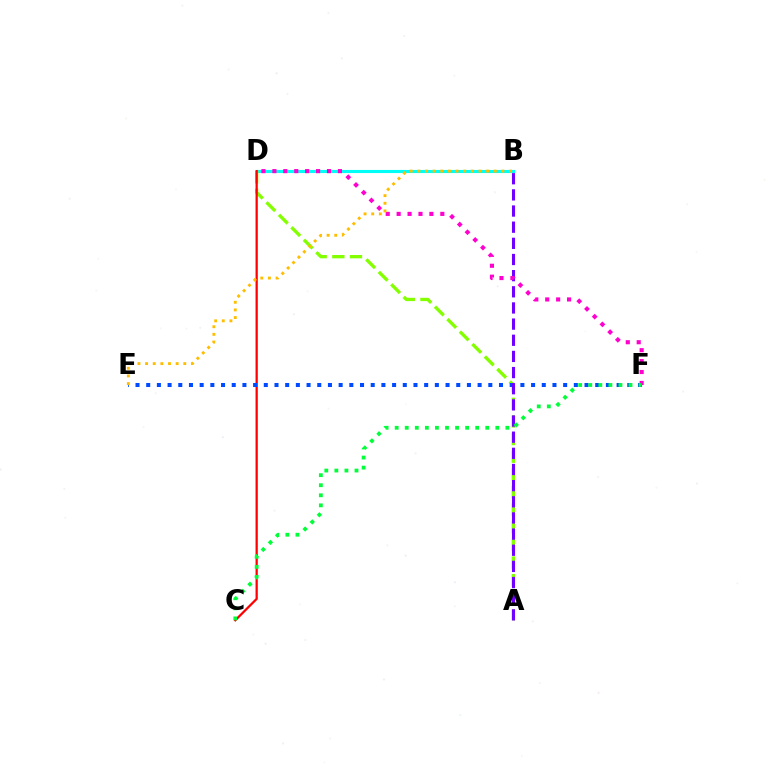{('B', 'D'): [{'color': '#00fff6', 'line_style': 'solid', 'thickness': 2.24}], ('A', 'D'): [{'color': '#84ff00', 'line_style': 'dashed', 'thickness': 2.4}], ('C', 'D'): [{'color': '#ff0000', 'line_style': 'solid', 'thickness': 1.62}], ('E', 'F'): [{'color': '#004bff', 'line_style': 'dotted', 'thickness': 2.9}], ('A', 'B'): [{'color': '#7200ff', 'line_style': 'dashed', 'thickness': 2.19}], ('D', 'F'): [{'color': '#ff00cf', 'line_style': 'dotted', 'thickness': 2.97}], ('C', 'F'): [{'color': '#00ff39', 'line_style': 'dotted', 'thickness': 2.73}], ('B', 'E'): [{'color': '#ffbd00', 'line_style': 'dotted', 'thickness': 2.08}]}